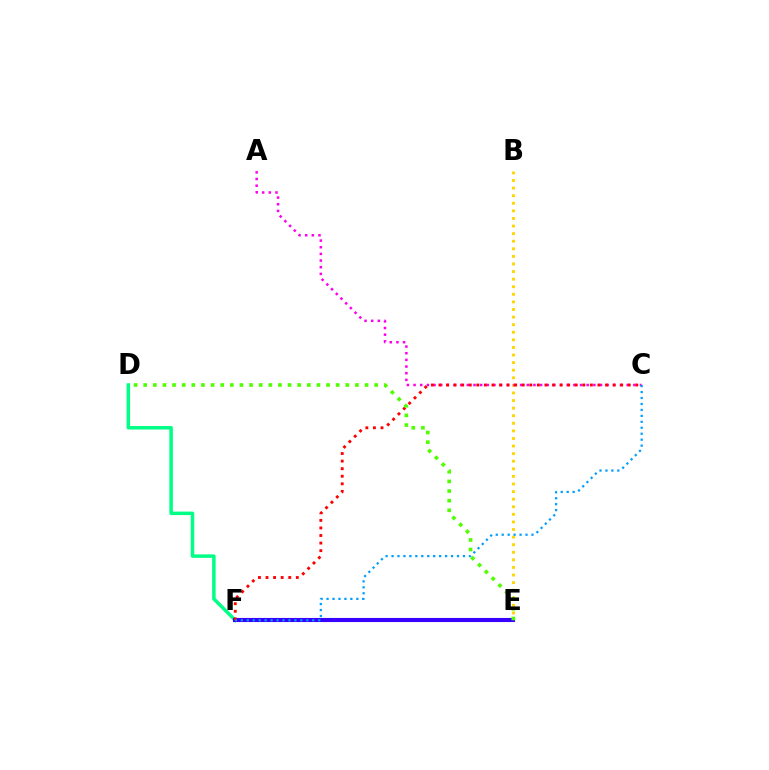{('B', 'E'): [{'color': '#ffd500', 'line_style': 'dotted', 'thickness': 2.06}], ('A', 'C'): [{'color': '#ff00ed', 'line_style': 'dotted', 'thickness': 1.81}], ('D', 'F'): [{'color': '#00ff86', 'line_style': 'solid', 'thickness': 2.51}], ('E', 'F'): [{'color': '#3700ff', 'line_style': 'solid', 'thickness': 2.95}], ('C', 'F'): [{'color': '#ff0000', 'line_style': 'dotted', 'thickness': 2.06}, {'color': '#009eff', 'line_style': 'dotted', 'thickness': 1.62}], ('D', 'E'): [{'color': '#4fff00', 'line_style': 'dotted', 'thickness': 2.61}]}